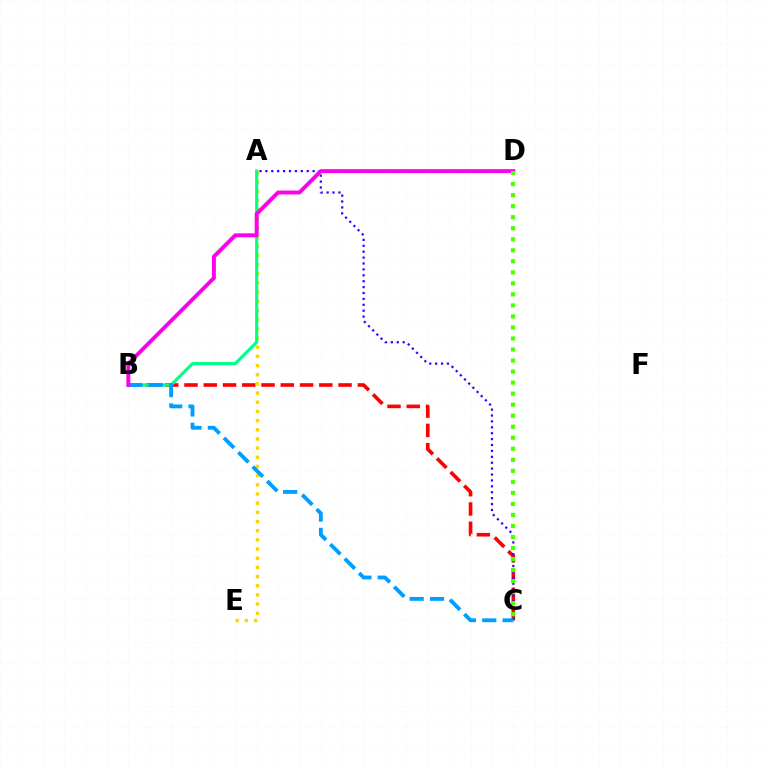{('B', 'C'): [{'color': '#ff0000', 'line_style': 'dashed', 'thickness': 2.62}, {'color': '#009eff', 'line_style': 'dashed', 'thickness': 2.77}], ('A', 'E'): [{'color': '#ffd500', 'line_style': 'dotted', 'thickness': 2.49}], ('A', 'B'): [{'color': '#00ff86', 'line_style': 'solid', 'thickness': 2.27}], ('A', 'C'): [{'color': '#3700ff', 'line_style': 'dotted', 'thickness': 1.6}], ('B', 'D'): [{'color': '#ff00ed', 'line_style': 'solid', 'thickness': 2.84}], ('C', 'D'): [{'color': '#4fff00', 'line_style': 'dotted', 'thickness': 3.0}]}